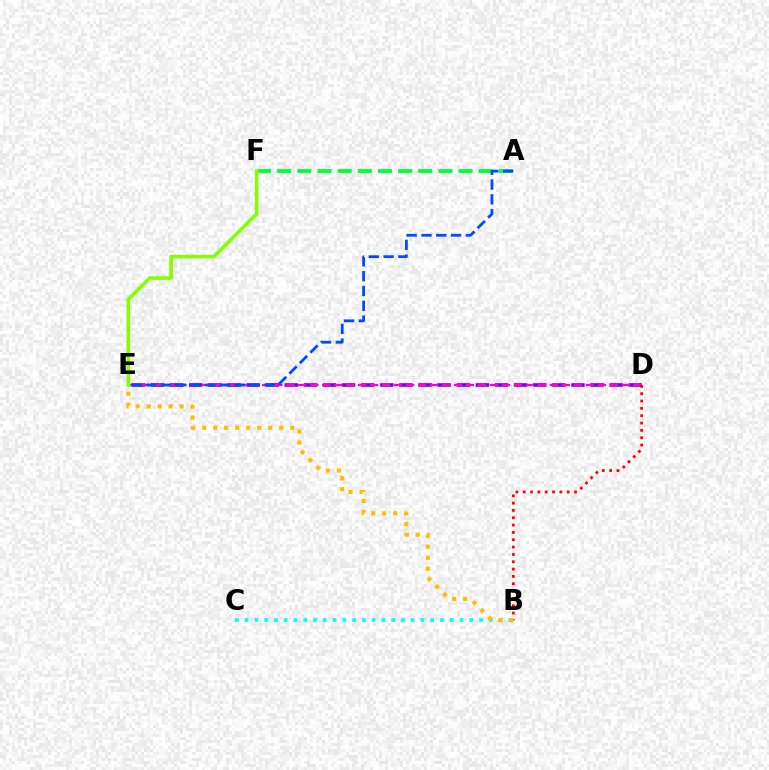{('D', 'E'): [{'color': '#7200ff', 'line_style': 'dashed', 'thickness': 2.6}, {'color': '#ff00cf', 'line_style': 'dashed', 'thickness': 1.63}], ('A', 'F'): [{'color': '#00ff39', 'line_style': 'dashed', 'thickness': 2.74}], ('E', 'F'): [{'color': '#84ff00', 'line_style': 'solid', 'thickness': 2.58}], ('B', 'C'): [{'color': '#00fff6', 'line_style': 'dotted', 'thickness': 2.65}], ('B', 'D'): [{'color': '#ff0000', 'line_style': 'dotted', 'thickness': 1.99}], ('B', 'E'): [{'color': '#ffbd00', 'line_style': 'dotted', 'thickness': 2.99}], ('A', 'E'): [{'color': '#004bff', 'line_style': 'dashed', 'thickness': 2.01}]}